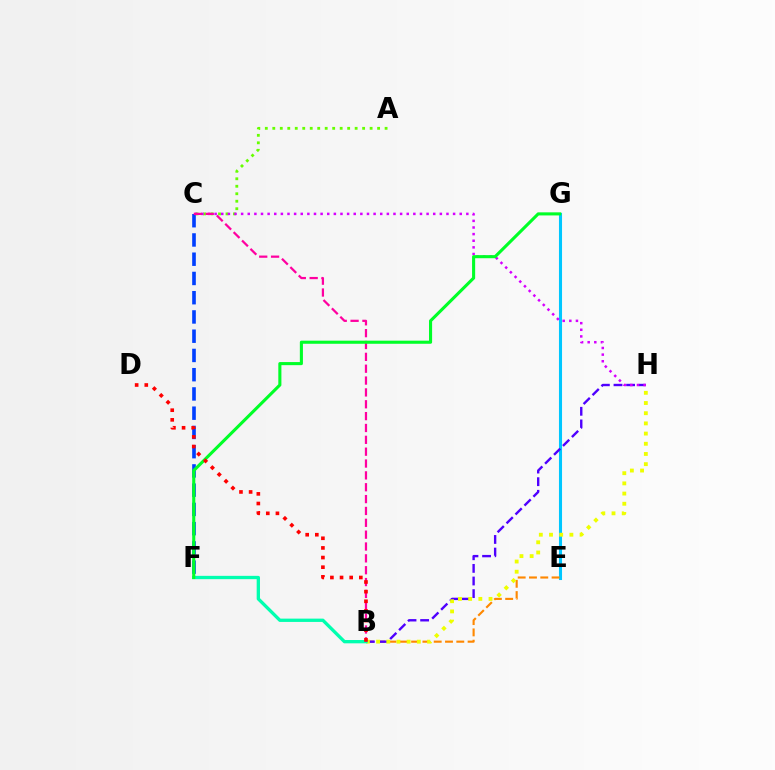{('C', 'F'): [{'color': '#003fff', 'line_style': 'dashed', 'thickness': 2.61}], ('A', 'C'): [{'color': '#66ff00', 'line_style': 'dotted', 'thickness': 2.03}], ('E', 'G'): [{'color': '#00c7ff', 'line_style': 'solid', 'thickness': 2.22}], ('B', 'E'): [{'color': '#ff8800', 'line_style': 'dashed', 'thickness': 1.53}], ('B', 'H'): [{'color': '#4f00ff', 'line_style': 'dashed', 'thickness': 1.71}, {'color': '#eeff00', 'line_style': 'dotted', 'thickness': 2.77}], ('B', 'F'): [{'color': '#00ffaf', 'line_style': 'solid', 'thickness': 2.38}], ('C', 'H'): [{'color': '#d600ff', 'line_style': 'dotted', 'thickness': 1.8}], ('B', 'C'): [{'color': '#ff00a0', 'line_style': 'dashed', 'thickness': 1.61}], ('F', 'G'): [{'color': '#00ff27', 'line_style': 'solid', 'thickness': 2.23}], ('B', 'D'): [{'color': '#ff0000', 'line_style': 'dotted', 'thickness': 2.62}]}